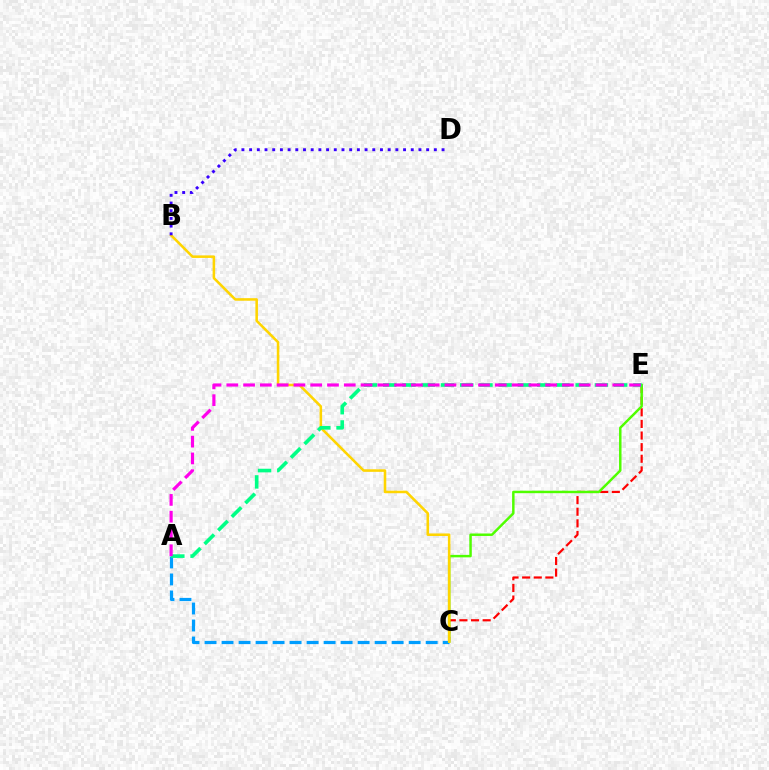{('C', 'E'): [{'color': '#ff0000', 'line_style': 'dashed', 'thickness': 1.58}, {'color': '#4fff00', 'line_style': 'solid', 'thickness': 1.78}], ('A', 'C'): [{'color': '#009eff', 'line_style': 'dashed', 'thickness': 2.31}], ('B', 'C'): [{'color': '#ffd500', 'line_style': 'solid', 'thickness': 1.84}], ('A', 'E'): [{'color': '#00ff86', 'line_style': 'dashed', 'thickness': 2.61}, {'color': '#ff00ed', 'line_style': 'dashed', 'thickness': 2.28}], ('B', 'D'): [{'color': '#3700ff', 'line_style': 'dotted', 'thickness': 2.09}]}